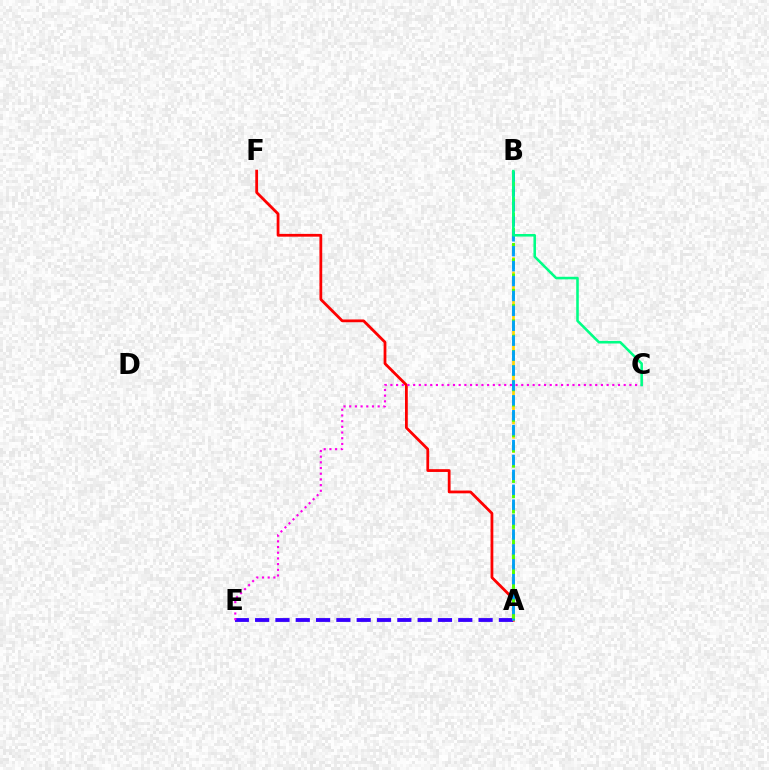{('A', 'F'): [{'color': '#ff0000', 'line_style': 'solid', 'thickness': 2.0}], ('A', 'B'): [{'color': '#ffd500', 'line_style': 'dashed', 'thickness': 1.94}, {'color': '#4fff00', 'line_style': 'dashed', 'thickness': 2.08}, {'color': '#009eff', 'line_style': 'dashed', 'thickness': 2.03}], ('A', 'E'): [{'color': '#3700ff', 'line_style': 'dashed', 'thickness': 2.76}], ('C', 'E'): [{'color': '#ff00ed', 'line_style': 'dotted', 'thickness': 1.55}], ('B', 'C'): [{'color': '#00ff86', 'line_style': 'solid', 'thickness': 1.85}]}